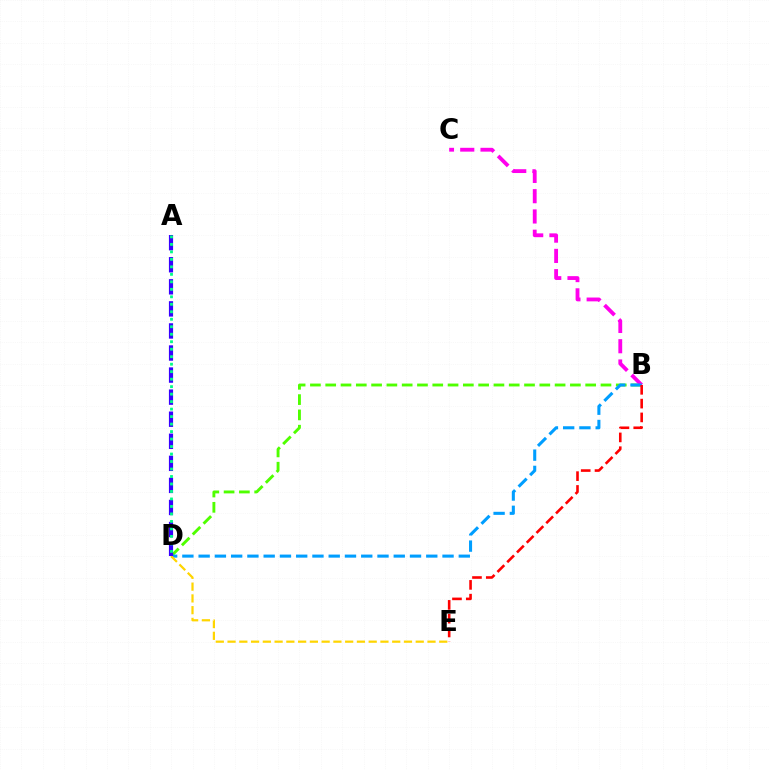{('B', 'D'): [{'color': '#4fff00', 'line_style': 'dashed', 'thickness': 2.08}, {'color': '#009eff', 'line_style': 'dashed', 'thickness': 2.21}], ('B', 'C'): [{'color': '#ff00ed', 'line_style': 'dashed', 'thickness': 2.75}], ('D', 'E'): [{'color': '#ffd500', 'line_style': 'dashed', 'thickness': 1.6}], ('A', 'D'): [{'color': '#3700ff', 'line_style': 'dashed', 'thickness': 3.0}, {'color': '#00ff86', 'line_style': 'dotted', 'thickness': 2.03}], ('B', 'E'): [{'color': '#ff0000', 'line_style': 'dashed', 'thickness': 1.87}]}